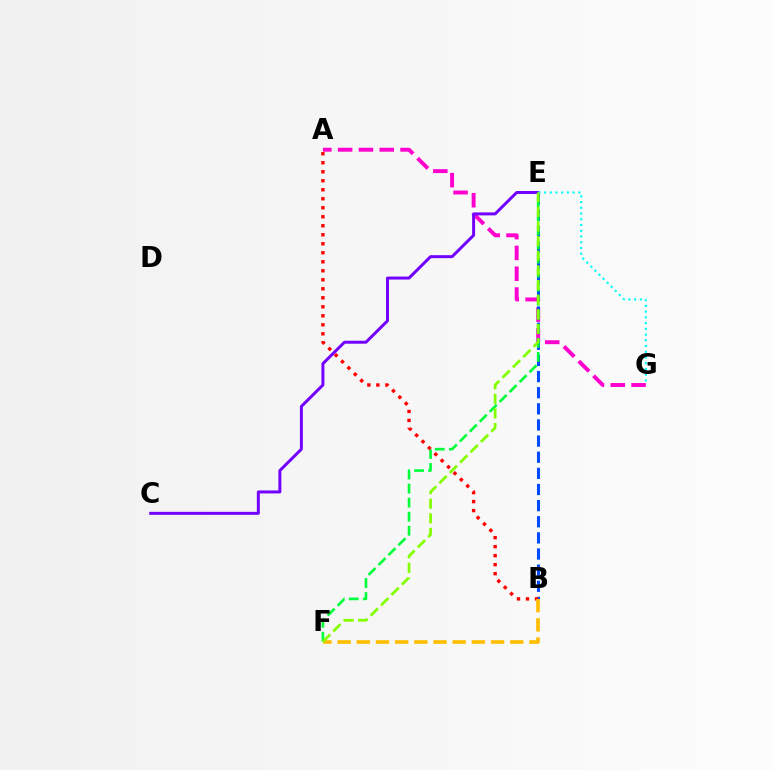{('A', 'G'): [{'color': '#ff00cf', 'line_style': 'dashed', 'thickness': 2.83}], ('B', 'E'): [{'color': '#004bff', 'line_style': 'dashed', 'thickness': 2.19}], ('E', 'F'): [{'color': '#00ff39', 'line_style': 'dashed', 'thickness': 1.91}, {'color': '#84ff00', 'line_style': 'dashed', 'thickness': 1.99}], ('A', 'B'): [{'color': '#ff0000', 'line_style': 'dotted', 'thickness': 2.45}], ('B', 'F'): [{'color': '#ffbd00', 'line_style': 'dashed', 'thickness': 2.61}], ('C', 'E'): [{'color': '#7200ff', 'line_style': 'solid', 'thickness': 2.14}], ('E', 'G'): [{'color': '#00fff6', 'line_style': 'dotted', 'thickness': 1.56}]}